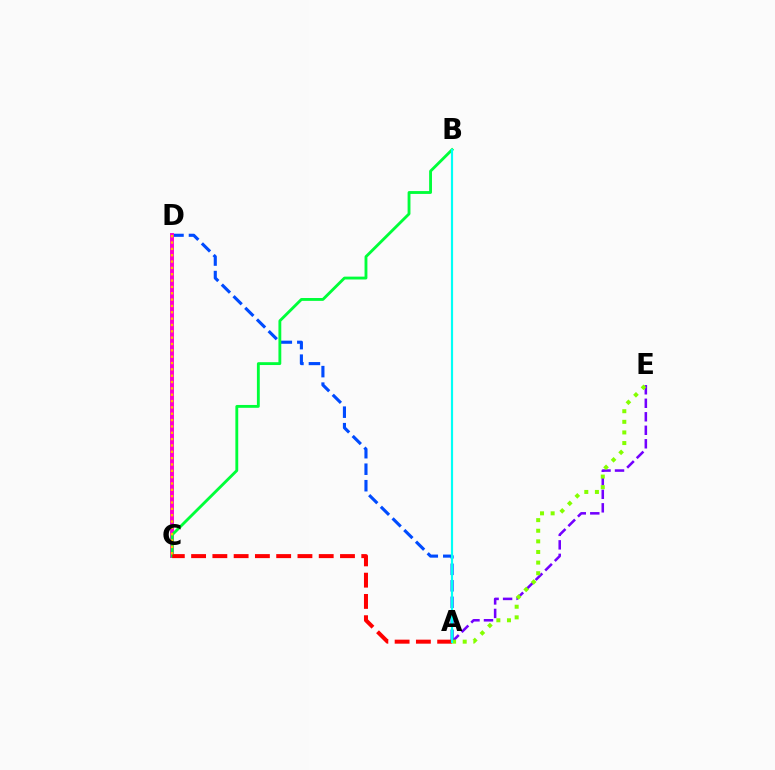{('A', 'D'): [{'color': '#004bff', 'line_style': 'dashed', 'thickness': 2.24}], ('C', 'D'): [{'color': '#ff00cf', 'line_style': 'solid', 'thickness': 2.83}, {'color': '#ffbd00', 'line_style': 'dotted', 'thickness': 1.72}], ('A', 'E'): [{'color': '#7200ff', 'line_style': 'dashed', 'thickness': 1.83}, {'color': '#84ff00', 'line_style': 'dotted', 'thickness': 2.88}], ('B', 'C'): [{'color': '#00ff39', 'line_style': 'solid', 'thickness': 2.05}], ('A', 'C'): [{'color': '#ff0000', 'line_style': 'dashed', 'thickness': 2.89}], ('A', 'B'): [{'color': '#00fff6', 'line_style': 'solid', 'thickness': 1.57}]}